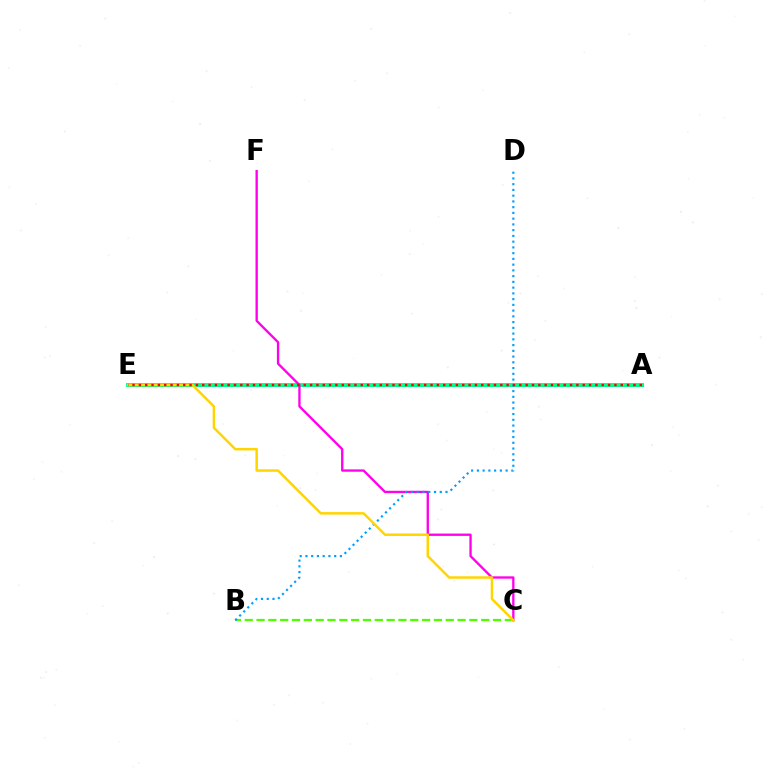{('A', 'E'): [{'color': '#3700ff', 'line_style': 'solid', 'thickness': 1.87}, {'color': '#00ff86', 'line_style': 'solid', 'thickness': 2.82}, {'color': '#ff0000', 'line_style': 'dotted', 'thickness': 1.72}], ('B', 'C'): [{'color': '#4fff00', 'line_style': 'dashed', 'thickness': 1.61}], ('C', 'F'): [{'color': '#ff00ed', 'line_style': 'solid', 'thickness': 1.68}], ('B', 'D'): [{'color': '#009eff', 'line_style': 'dotted', 'thickness': 1.56}], ('C', 'E'): [{'color': '#ffd500', 'line_style': 'solid', 'thickness': 1.79}]}